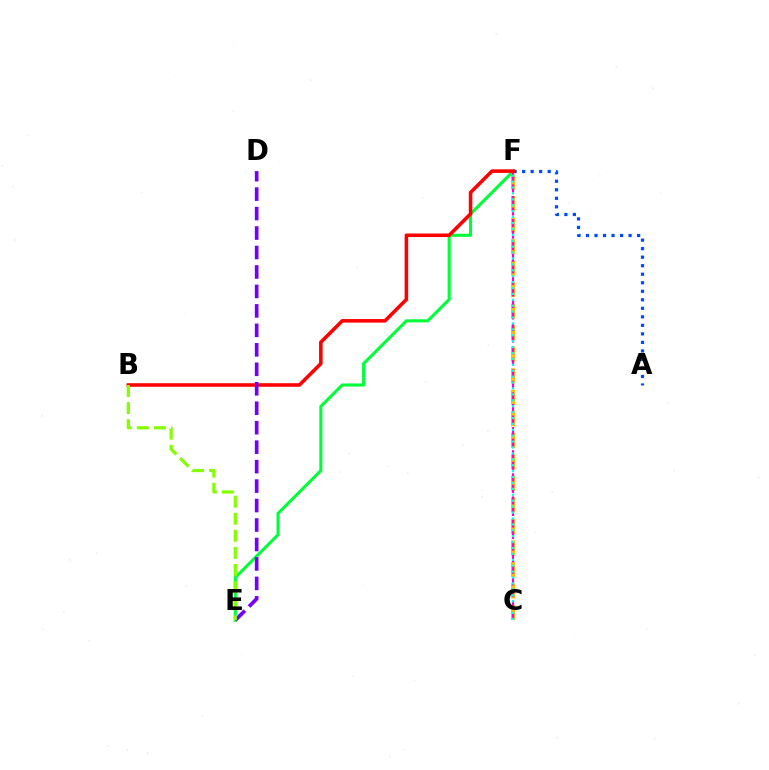{('E', 'F'): [{'color': '#00ff39', 'line_style': 'solid', 'thickness': 2.2}], ('C', 'F'): [{'color': '#ffbd00', 'line_style': 'dashed', 'thickness': 2.92}, {'color': '#ff00cf', 'line_style': 'dashed', 'thickness': 1.57}, {'color': '#00fff6', 'line_style': 'dotted', 'thickness': 1.61}], ('A', 'F'): [{'color': '#004bff', 'line_style': 'dotted', 'thickness': 2.32}], ('B', 'F'): [{'color': '#ff0000', 'line_style': 'solid', 'thickness': 2.57}], ('D', 'E'): [{'color': '#7200ff', 'line_style': 'dashed', 'thickness': 2.64}], ('B', 'E'): [{'color': '#84ff00', 'line_style': 'dashed', 'thickness': 2.32}]}